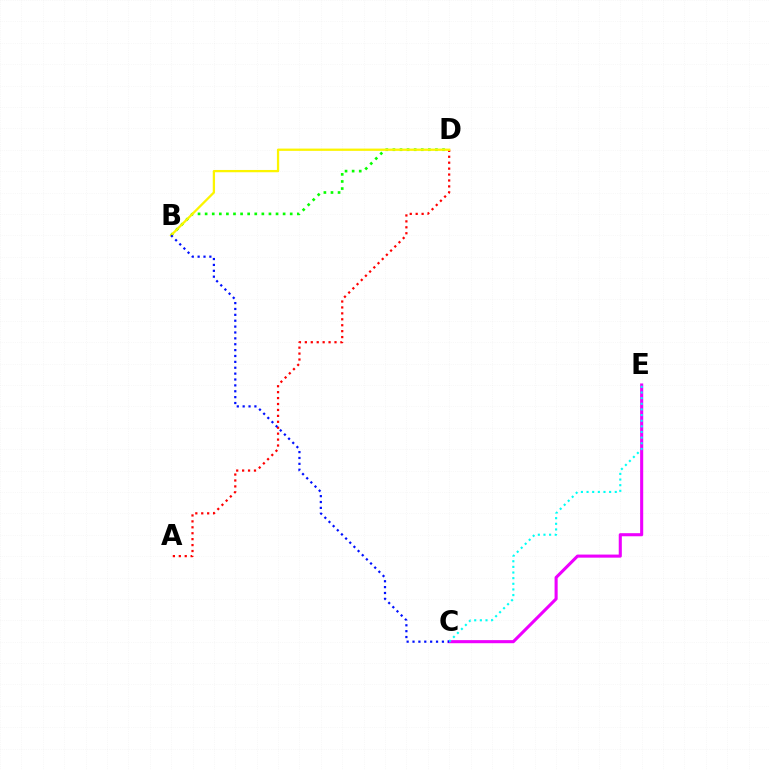{('C', 'E'): [{'color': '#ee00ff', 'line_style': 'solid', 'thickness': 2.22}, {'color': '#00fff6', 'line_style': 'dotted', 'thickness': 1.53}], ('B', 'D'): [{'color': '#08ff00', 'line_style': 'dotted', 'thickness': 1.93}, {'color': '#fcf500', 'line_style': 'solid', 'thickness': 1.64}], ('A', 'D'): [{'color': '#ff0000', 'line_style': 'dotted', 'thickness': 1.61}], ('B', 'C'): [{'color': '#0010ff', 'line_style': 'dotted', 'thickness': 1.6}]}